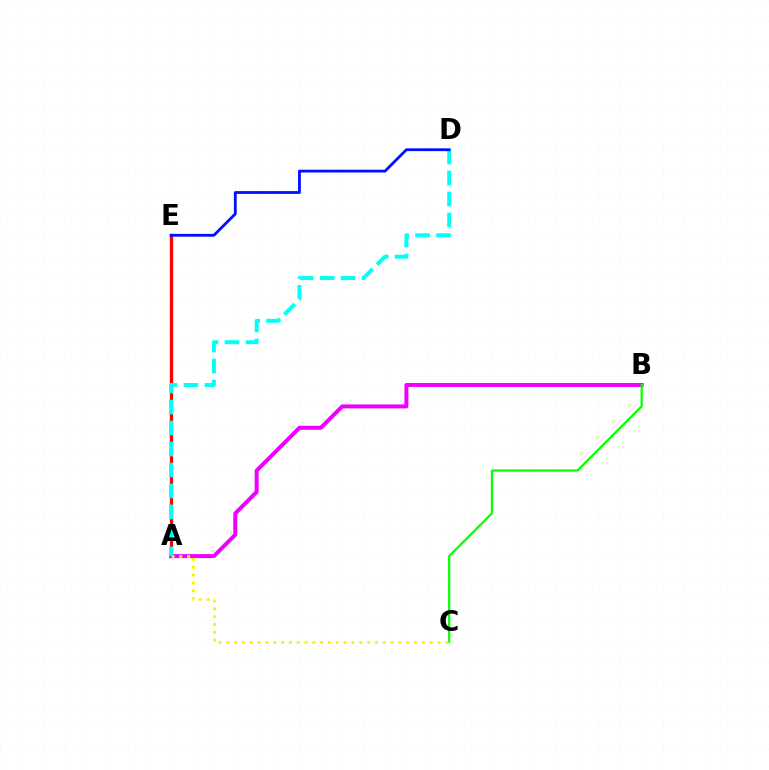{('A', 'E'): [{'color': '#ff0000', 'line_style': 'solid', 'thickness': 2.36}], ('A', 'B'): [{'color': '#ee00ff', 'line_style': 'solid', 'thickness': 2.86}], ('B', 'C'): [{'color': '#08ff00', 'line_style': 'solid', 'thickness': 1.61}], ('A', 'C'): [{'color': '#fcf500', 'line_style': 'dotted', 'thickness': 2.13}], ('A', 'D'): [{'color': '#00fff6', 'line_style': 'dashed', 'thickness': 2.85}], ('D', 'E'): [{'color': '#0010ff', 'line_style': 'solid', 'thickness': 2.02}]}